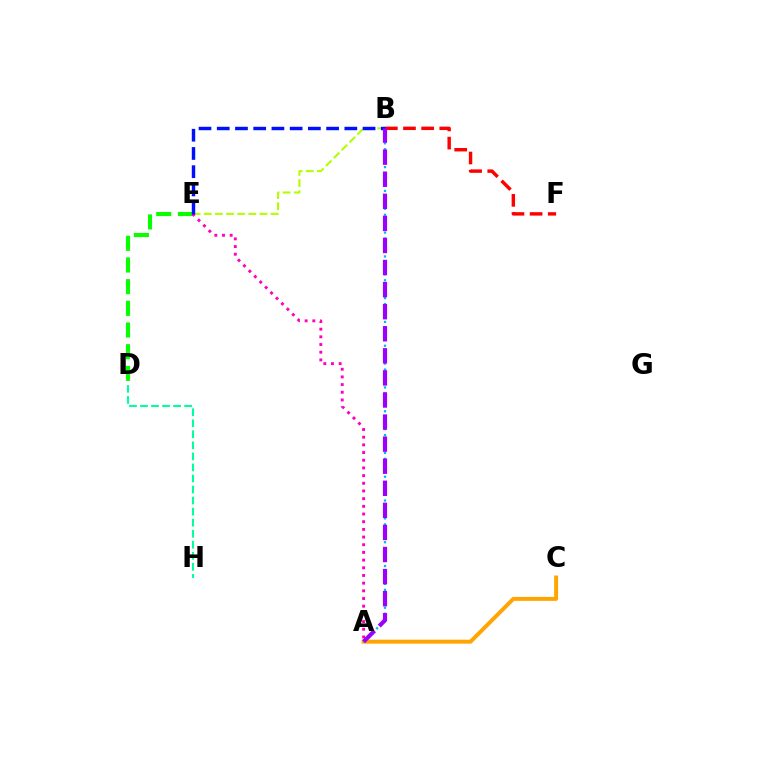{('D', 'E'): [{'color': '#08ff00', 'line_style': 'dashed', 'thickness': 2.95}], ('A', 'C'): [{'color': '#ffa500', 'line_style': 'solid', 'thickness': 2.84}], ('B', 'E'): [{'color': '#b3ff00', 'line_style': 'dashed', 'thickness': 1.51}, {'color': '#0010ff', 'line_style': 'dashed', 'thickness': 2.48}], ('D', 'H'): [{'color': '#00ff9d', 'line_style': 'dashed', 'thickness': 1.5}], ('B', 'F'): [{'color': '#ff0000', 'line_style': 'dashed', 'thickness': 2.47}], ('A', 'E'): [{'color': '#ff00bd', 'line_style': 'dotted', 'thickness': 2.09}], ('A', 'B'): [{'color': '#00b5ff', 'line_style': 'dotted', 'thickness': 1.62}, {'color': '#9b00ff', 'line_style': 'dashed', 'thickness': 3.0}]}